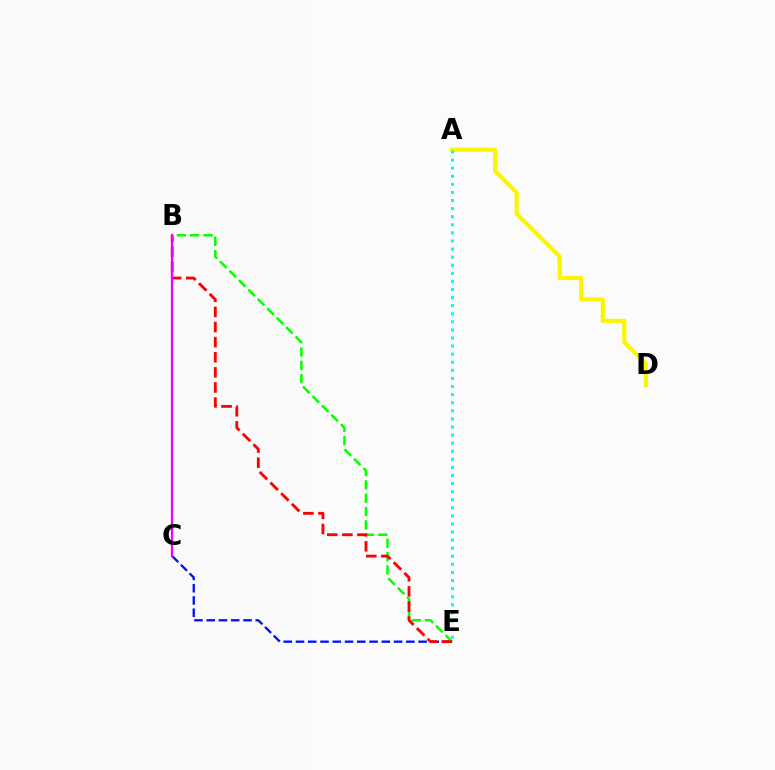{('A', 'D'): [{'color': '#fcf500', 'line_style': 'solid', 'thickness': 2.98}], ('C', 'E'): [{'color': '#0010ff', 'line_style': 'dashed', 'thickness': 1.67}], ('B', 'E'): [{'color': '#08ff00', 'line_style': 'dashed', 'thickness': 1.81}, {'color': '#ff0000', 'line_style': 'dashed', 'thickness': 2.05}], ('A', 'E'): [{'color': '#00fff6', 'line_style': 'dotted', 'thickness': 2.2}], ('B', 'C'): [{'color': '#ee00ff', 'line_style': 'solid', 'thickness': 1.61}]}